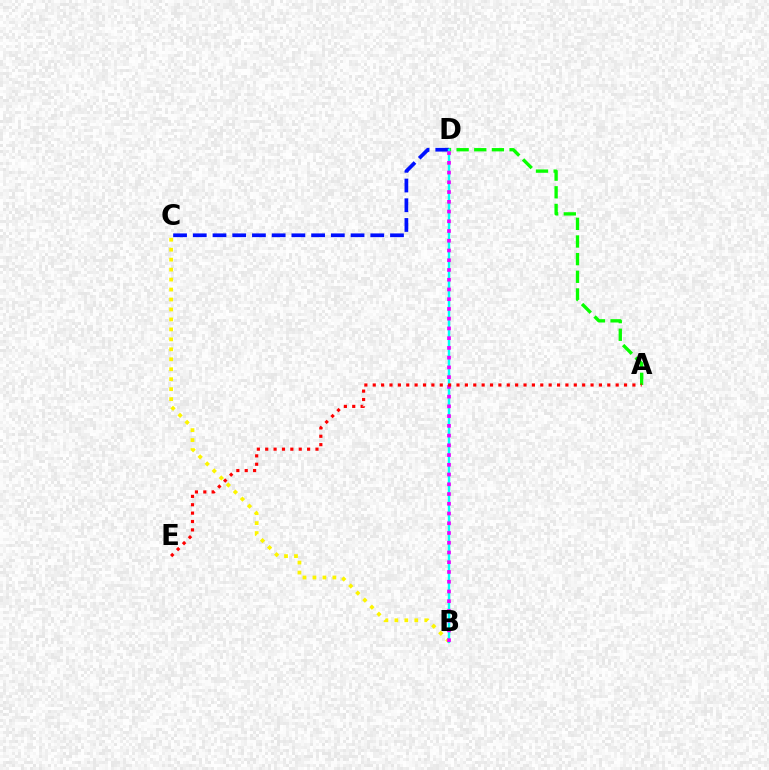{('C', 'D'): [{'color': '#0010ff', 'line_style': 'dashed', 'thickness': 2.68}], ('A', 'D'): [{'color': '#08ff00', 'line_style': 'dashed', 'thickness': 2.4}], ('B', 'C'): [{'color': '#fcf500', 'line_style': 'dotted', 'thickness': 2.71}], ('B', 'D'): [{'color': '#00fff6', 'line_style': 'solid', 'thickness': 1.76}, {'color': '#ee00ff', 'line_style': 'dotted', 'thickness': 2.65}], ('A', 'E'): [{'color': '#ff0000', 'line_style': 'dotted', 'thickness': 2.28}]}